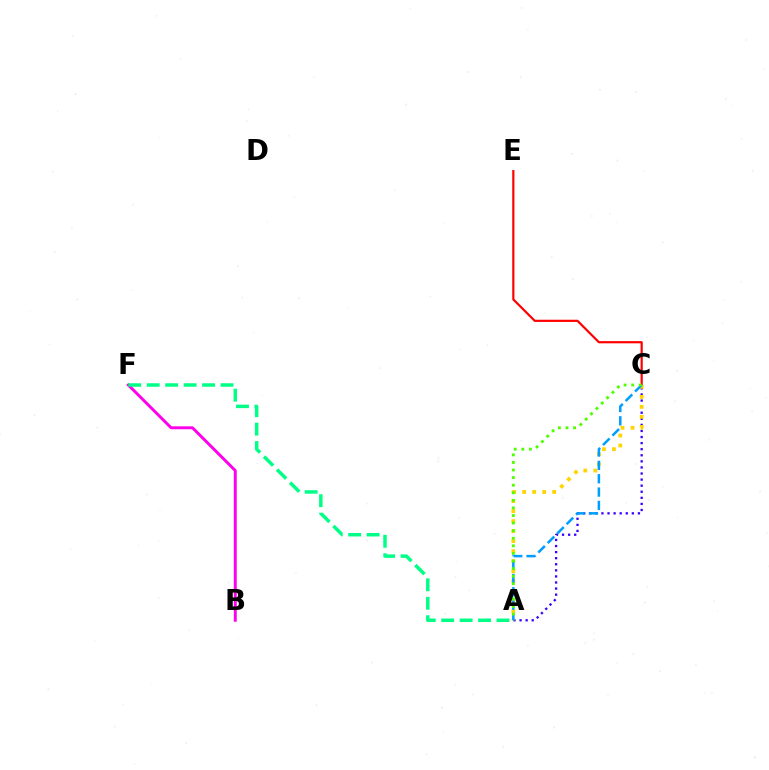{('C', 'E'): [{'color': '#ff0000', 'line_style': 'solid', 'thickness': 1.58}], ('A', 'C'): [{'color': '#3700ff', 'line_style': 'dotted', 'thickness': 1.65}, {'color': '#ffd500', 'line_style': 'dotted', 'thickness': 2.72}, {'color': '#009eff', 'line_style': 'dashed', 'thickness': 1.81}, {'color': '#4fff00', 'line_style': 'dotted', 'thickness': 2.06}], ('B', 'F'): [{'color': '#ff00ed', 'line_style': 'solid', 'thickness': 2.11}], ('A', 'F'): [{'color': '#00ff86', 'line_style': 'dashed', 'thickness': 2.51}]}